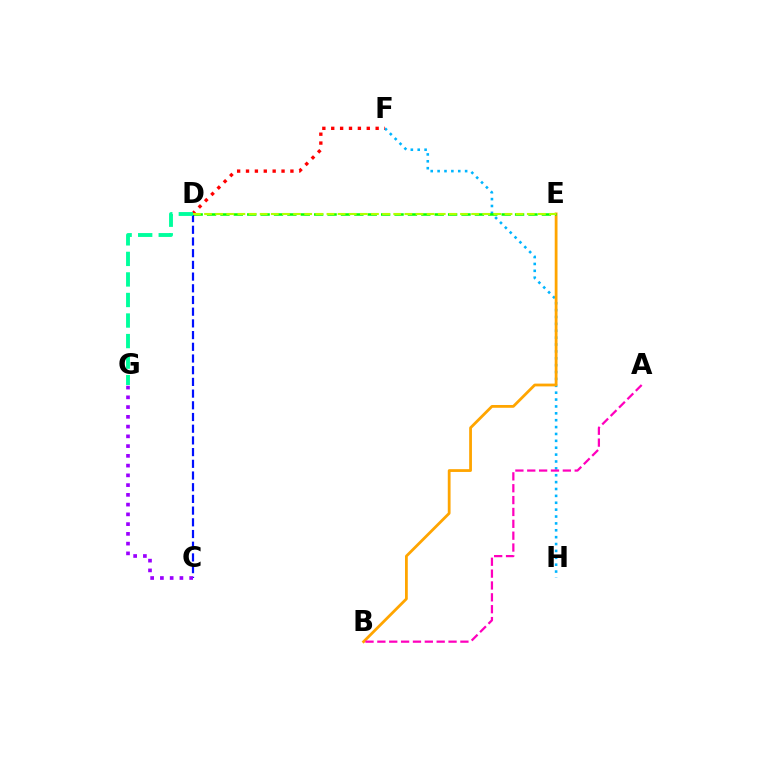{('F', 'H'): [{'color': '#00b5ff', 'line_style': 'dotted', 'thickness': 1.87}], ('B', 'E'): [{'color': '#ffa500', 'line_style': 'solid', 'thickness': 2.01}], ('D', 'E'): [{'color': '#08ff00', 'line_style': 'dashed', 'thickness': 1.82}, {'color': '#b3ff00', 'line_style': 'dashed', 'thickness': 1.51}], ('D', 'F'): [{'color': '#ff0000', 'line_style': 'dotted', 'thickness': 2.41}], ('A', 'B'): [{'color': '#ff00bd', 'line_style': 'dashed', 'thickness': 1.61}], ('C', 'D'): [{'color': '#0010ff', 'line_style': 'dashed', 'thickness': 1.59}], ('D', 'G'): [{'color': '#00ff9d', 'line_style': 'dashed', 'thickness': 2.79}], ('C', 'G'): [{'color': '#9b00ff', 'line_style': 'dotted', 'thickness': 2.65}]}